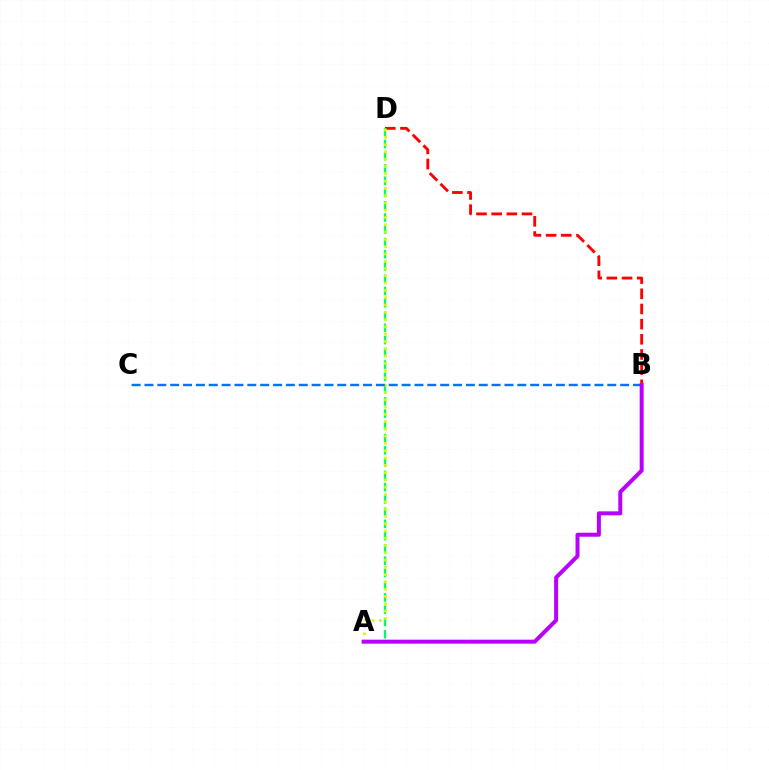{('B', 'D'): [{'color': '#ff0000', 'line_style': 'dashed', 'thickness': 2.06}], ('A', 'D'): [{'color': '#00ff5c', 'line_style': 'dashed', 'thickness': 1.67}, {'color': '#d1ff00', 'line_style': 'dotted', 'thickness': 1.98}], ('B', 'C'): [{'color': '#0074ff', 'line_style': 'dashed', 'thickness': 1.75}], ('A', 'B'): [{'color': '#b900ff', 'line_style': 'solid', 'thickness': 2.87}]}